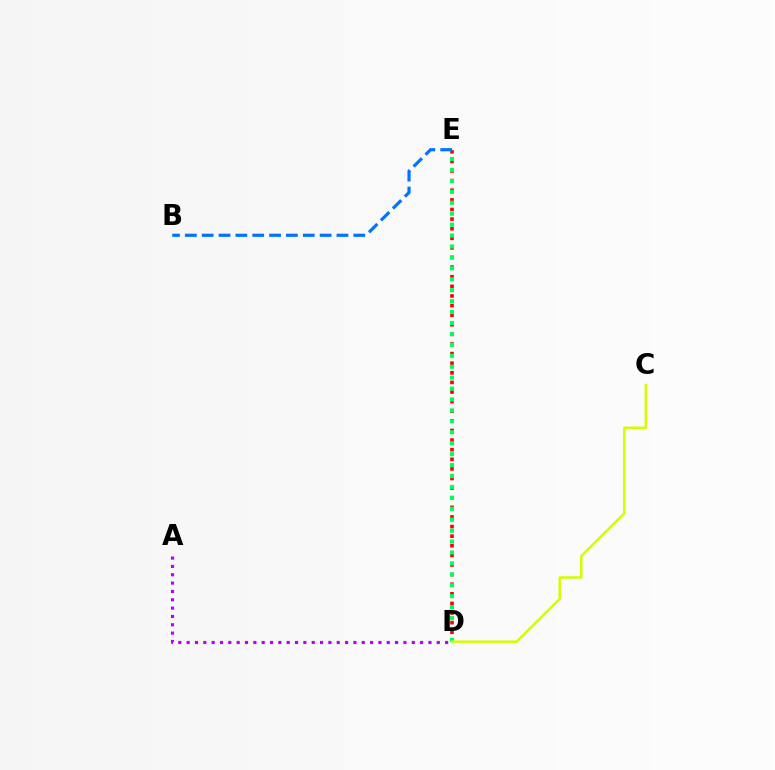{('D', 'E'): [{'color': '#ff0000', 'line_style': 'dotted', 'thickness': 2.61}, {'color': '#00ff5c', 'line_style': 'dotted', 'thickness': 2.97}], ('B', 'E'): [{'color': '#0074ff', 'line_style': 'dashed', 'thickness': 2.29}], ('C', 'D'): [{'color': '#d1ff00', 'line_style': 'solid', 'thickness': 1.79}], ('A', 'D'): [{'color': '#b900ff', 'line_style': 'dotted', 'thickness': 2.27}]}